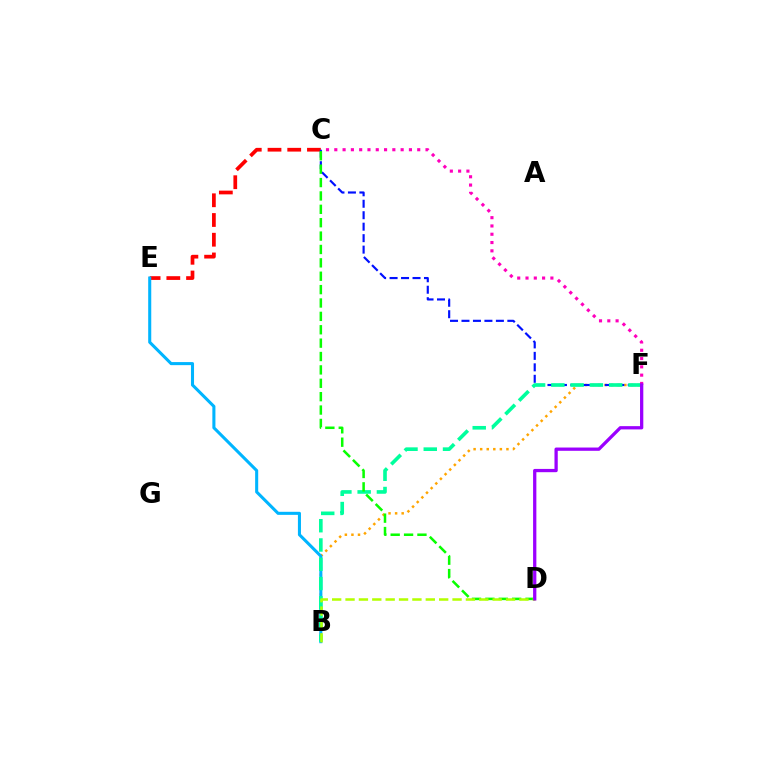{('C', 'E'): [{'color': '#ff0000', 'line_style': 'dashed', 'thickness': 2.68}], ('B', 'F'): [{'color': '#ffa500', 'line_style': 'dotted', 'thickness': 1.78}, {'color': '#00ff9d', 'line_style': 'dashed', 'thickness': 2.62}], ('B', 'E'): [{'color': '#00b5ff', 'line_style': 'solid', 'thickness': 2.2}], ('C', 'F'): [{'color': '#0010ff', 'line_style': 'dashed', 'thickness': 1.56}, {'color': '#ff00bd', 'line_style': 'dotted', 'thickness': 2.25}], ('C', 'D'): [{'color': '#08ff00', 'line_style': 'dashed', 'thickness': 1.82}], ('B', 'D'): [{'color': '#b3ff00', 'line_style': 'dashed', 'thickness': 1.82}], ('D', 'F'): [{'color': '#9b00ff', 'line_style': 'solid', 'thickness': 2.36}]}